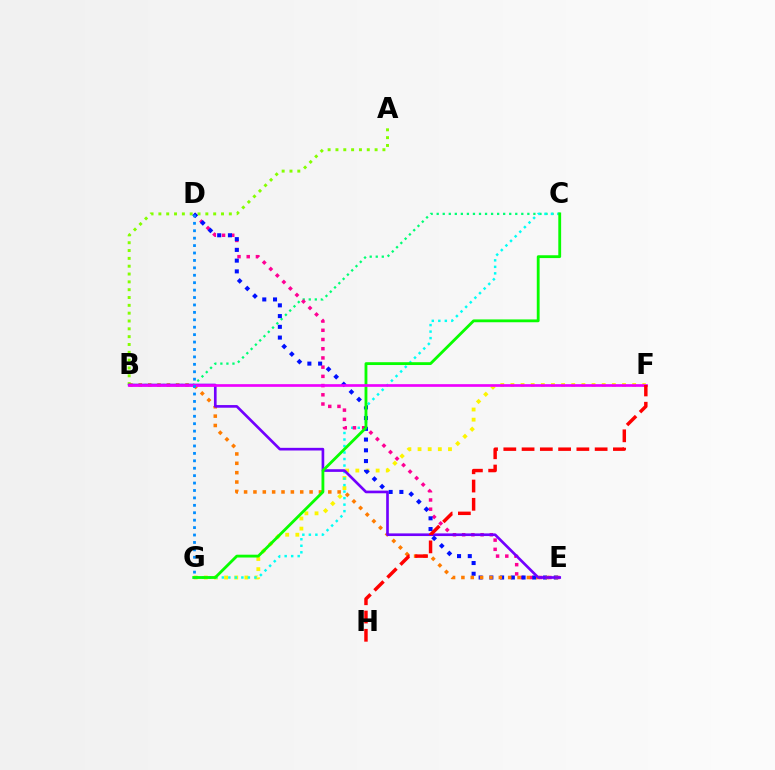{('F', 'G'): [{'color': '#fcf500', 'line_style': 'dotted', 'thickness': 2.76}], ('A', 'B'): [{'color': '#84ff00', 'line_style': 'dotted', 'thickness': 2.13}], ('B', 'C'): [{'color': '#00ff74', 'line_style': 'dotted', 'thickness': 1.64}], ('C', 'G'): [{'color': '#00fff6', 'line_style': 'dotted', 'thickness': 1.77}, {'color': '#08ff00', 'line_style': 'solid', 'thickness': 2.03}], ('D', 'E'): [{'color': '#ff0094', 'line_style': 'dotted', 'thickness': 2.5}, {'color': '#0010ff', 'line_style': 'dotted', 'thickness': 2.92}], ('B', 'E'): [{'color': '#ff7c00', 'line_style': 'dotted', 'thickness': 2.54}, {'color': '#7200ff', 'line_style': 'solid', 'thickness': 1.91}], ('B', 'F'): [{'color': '#ee00ff', 'line_style': 'solid', 'thickness': 1.93}], ('D', 'G'): [{'color': '#008cff', 'line_style': 'dotted', 'thickness': 2.02}], ('F', 'H'): [{'color': '#ff0000', 'line_style': 'dashed', 'thickness': 2.48}]}